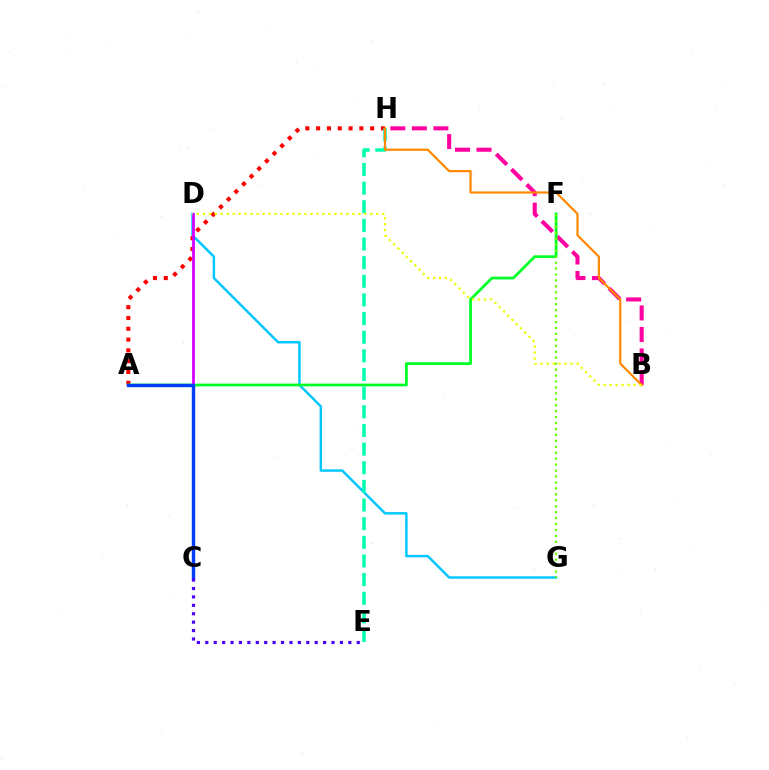{('B', 'H'): [{'color': '#ff00a0', 'line_style': 'dashed', 'thickness': 2.92}, {'color': '#ff8800', 'line_style': 'solid', 'thickness': 1.57}], ('A', 'H'): [{'color': '#ff0000', 'line_style': 'dotted', 'thickness': 2.94}], ('D', 'G'): [{'color': '#00c7ff', 'line_style': 'solid', 'thickness': 1.77}], ('E', 'H'): [{'color': '#00ffaf', 'line_style': 'dashed', 'thickness': 2.53}], ('A', 'F'): [{'color': '#00ff27', 'line_style': 'solid', 'thickness': 1.99}], ('F', 'G'): [{'color': '#66ff00', 'line_style': 'dotted', 'thickness': 1.61}], ('C', 'D'): [{'color': '#d600ff', 'line_style': 'solid', 'thickness': 2.02}], ('A', 'C'): [{'color': '#003fff', 'line_style': 'solid', 'thickness': 2.44}], ('B', 'D'): [{'color': '#eeff00', 'line_style': 'dotted', 'thickness': 1.63}], ('C', 'E'): [{'color': '#4f00ff', 'line_style': 'dotted', 'thickness': 2.29}]}